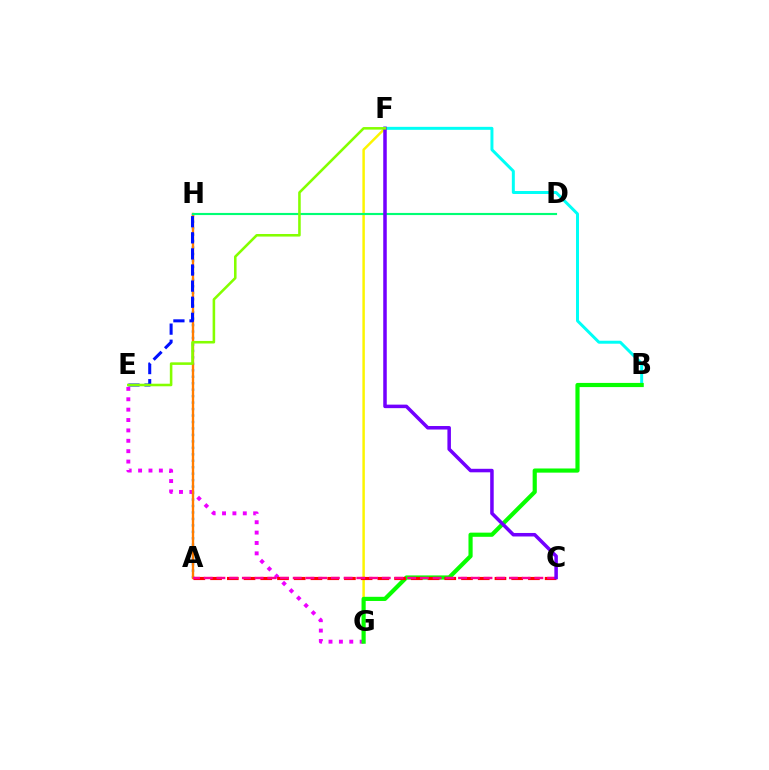{('A', 'H'): [{'color': '#008cff', 'line_style': 'dotted', 'thickness': 1.76}, {'color': '#ff7c00', 'line_style': 'solid', 'thickness': 1.7}], ('E', 'G'): [{'color': '#ee00ff', 'line_style': 'dotted', 'thickness': 2.82}], ('F', 'G'): [{'color': '#fcf500', 'line_style': 'solid', 'thickness': 1.78}], ('E', 'H'): [{'color': '#0010ff', 'line_style': 'dashed', 'thickness': 2.19}], ('B', 'F'): [{'color': '#00fff6', 'line_style': 'solid', 'thickness': 2.14}], ('B', 'G'): [{'color': '#08ff00', 'line_style': 'solid', 'thickness': 3.0}], ('D', 'H'): [{'color': '#00ff74', 'line_style': 'solid', 'thickness': 1.54}], ('A', 'C'): [{'color': '#ff0000', 'line_style': 'dashed', 'thickness': 2.27}, {'color': '#ff0094', 'line_style': 'dashed', 'thickness': 1.73}], ('C', 'F'): [{'color': '#7200ff', 'line_style': 'solid', 'thickness': 2.53}], ('E', 'F'): [{'color': '#84ff00', 'line_style': 'solid', 'thickness': 1.85}]}